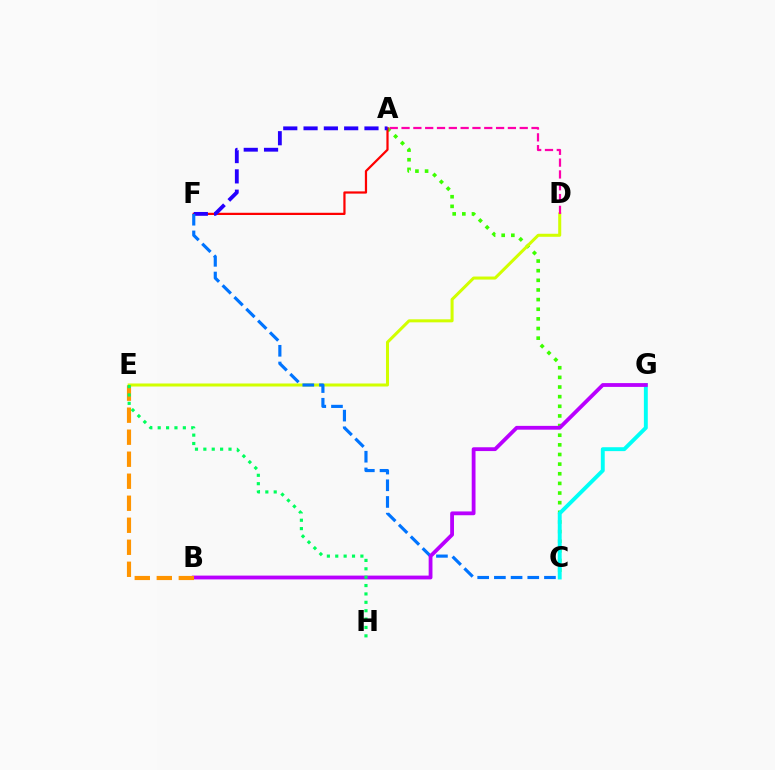{('A', 'C'): [{'color': '#3dff00', 'line_style': 'dotted', 'thickness': 2.62}], ('A', 'F'): [{'color': '#ff0000', 'line_style': 'solid', 'thickness': 1.6}, {'color': '#2500ff', 'line_style': 'dashed', 'thickness': 2.76}], ('D', 'E'): [{'color': '#d1ff00', 'line_style': 'solid', 'thickness': 2.18}], ('C', 'G'): [{'color': '#00fff6', 'line_style': 'solid', 'thickness': 2.81}], ('C', 'F'): [{'color': '#0074ff', 'line_style': 'dashed', 'thickness': 2.27}], ('B', 'G'): [{'color': '#b900ff', 'line_style': 'solid', 'thickness': 2.74}], ('B', 'E'): [{'color': '#ff9400', 'line_style': 'dashed', 'thickness': 2.99}], ('A', 'D'): [{'color': '#ff00ac', 'line_style': 'dashed', 'thickness': 1.61}], ('E', 'H'): [{'color': '#00ff5c', 'line_style': 'dotted', 'thickness': 2.28}]}